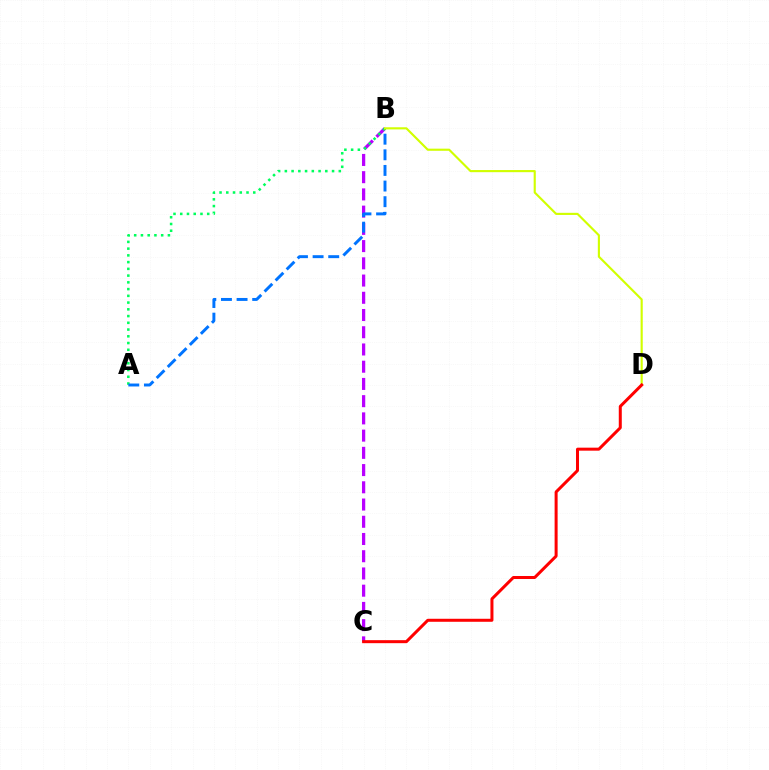{('B', 'C'): [{'color': '#b900ff', 'line_style': 'dashed', 'thickness': 2.34}], ('A', 'B'): [{'color': '#00ff5c', 'line_style': 'dotted', 'thickness': 1.83}, {'color': '#0074ff', 'line_style': 'dashed', 'thickness': 2.12}], ('B', 'D'): [{'color': '#d1ff00', 'line_style': 'solid', 'thickness': 1.54}], ('C', 'D'): [{'color': '#ff0000', 'line_style': 'solid', 'thickness': 2.16}]}